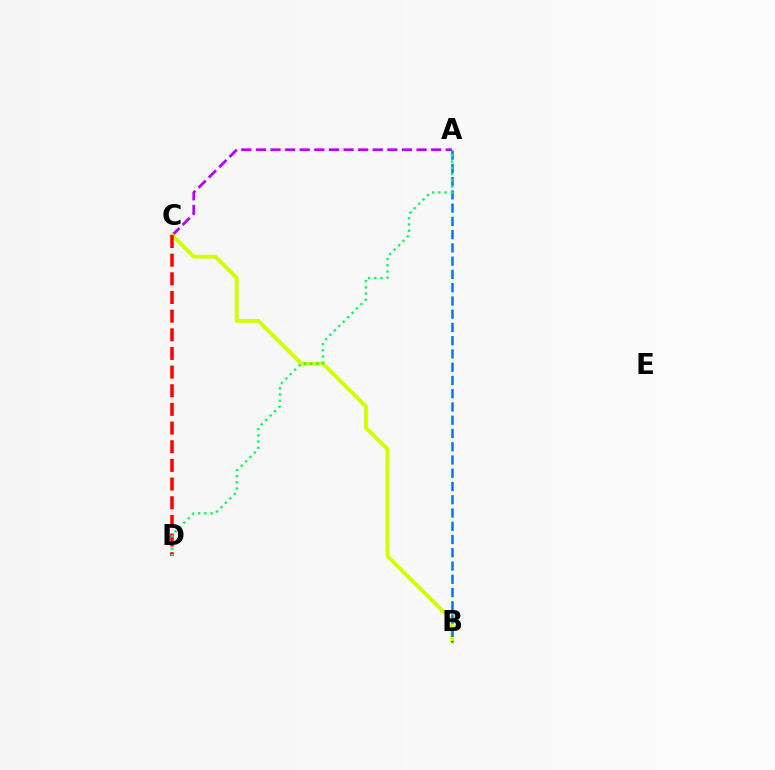{('A', 'C'): [{'color': '#b900ff', 'line_style': 'dashed', 'thickness': 1.98}], ('B', 'C'): [{'color': '#d1ff00', 'line_style': 'solid', 'thickness': 2.78}], ('A', 'B'): [{'color': '#0074ff', 'line_style': 'dashed', 'thickness': 1.8}], ('C', 'D'): [{'color': '#ff0000', 'line_style': 'dashed', 'thickness': 2.53}], ('A', 'D'): [{'color': '#00ff5c', 'line_style': 'dotted', 'thickness': 1.69}]}